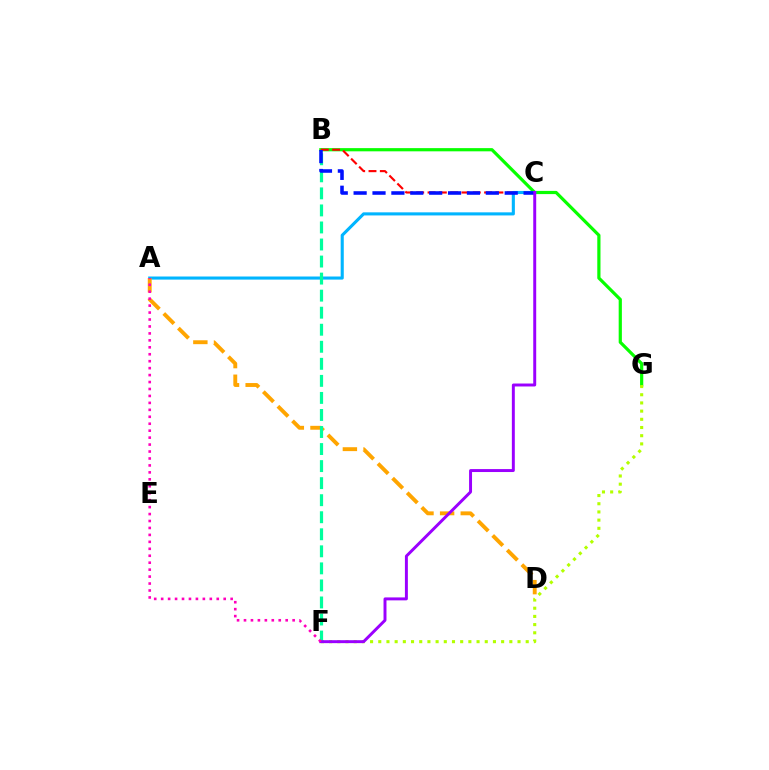{('B', 'G'): [{'color': '#08ff00', 'line_style': 'solid', 'thickness': 2.3}], ('B', 'C'): [{'color': '#ff0000', 'line_style': 'dashed', 'thickness': 1.54}, {'color': '#0010ff', 'line_style': 'dashed', 'thickness': 2.57}], ('A', 'C'): [{'color': '#00b5ff', 'line_style': 'solid', 'thickness': 2.23}], ('A', 'D'): [{'color': '#ffa500', 'line_style': 'dashed', 'thickness': 2.8}], ('F', 'G'): [{'color': '#b3ff00', 'line_style': 'dotted', 'thickness': 2.23}], ('B', 'F'): [{'color': '#00ff9d', 'line_style': 'dashed', 'thickness': 2.32}], ('C', 'F'): [{'color': '#9b00ff', 'line_style': 'solid', 'thickness': 2.12}], ('A', 'F'): [{'color': '#ff00bd', 'line_style': 'dotted', 'thickness': 1.89}]}